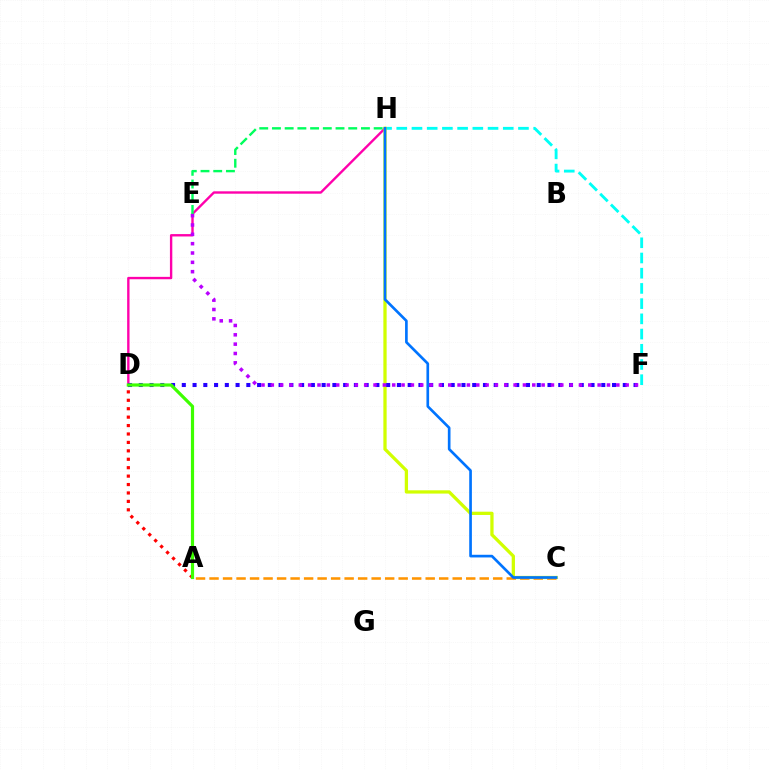{('F', 'H'): [{'color': '#00fff6', 'line_style': 'dashed', 'thickness': 2.07}], ('D', 'H'): [{'color': '#ff00ac', 'line_style': 'solid', 'thickness': 1.71}], ('C', 'H'): [{'color': '#d1ff00', 'line_style': 'solid', 'thickness': 2.36}, {'color': '#0074ff', 'line_style': 'solid', 'thickness': 1.92}], ('D', 'F'): [{'color': '#2500ff', 'line_style': 'dotted', 'thickness': 2.92}], ('A', 'D'): [{'color': '#ff0000', 'line_style': 'dotted', 'thickness': 2.29}, {'color': '#3dff00', 'line_style': 'solid', 'thickness': 2.3}], ('A', 'C'): [{'color': '#ff9400', 'line_style': 'dashed', 'thickness': 1.84}], ('E', 'F'): [{'color': '#b900ff', 'line_style': 'dotted', 'thickness': 2.54}], ('E', 'H'): [{'color': '#00ff5c', 'line_style': 'dashed', 'thickness': 1.73}]}